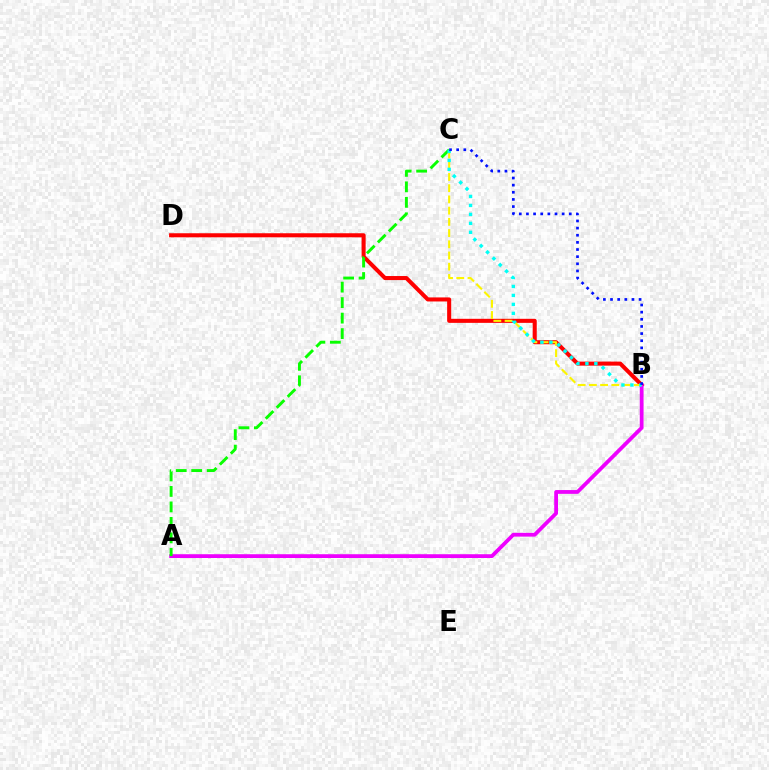{('B', 'D'): [{'color': '#ff0000', 'line_style': 'solid', 'thickness': 2.92}], ('A', 'B'): [{'color': '#ee00ff', 'line_style': 'solid', 'thickness': 2.72}], ('A', 'C'): [{'color': '#08ff00', 'line_style': 'dashed', 'thickness': 2.1}], ('B', 'C'): [{'color': '#fcf500', 'line_style': 'dashed', 'thickness': 1.52}, {'color': '#00fff6', 'line_style': 'dotted', 'thickness': 2.44}, {'color': '#0010ff', 'line_style': 'dotted', 'thickness': 1.94}]}